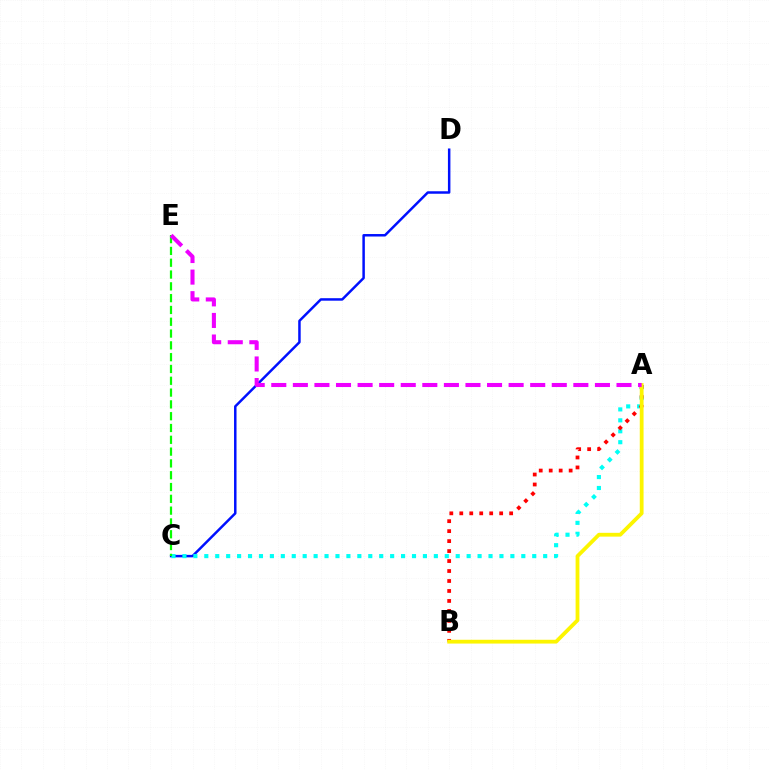{('C', 'D'): [{'color': '#0010ff', 'line_style': 'solid', 'thickness': 1.79}], ('A', 'C'): [{'color': '#00fff6', 'line_style': 'dotted', 'thickness': 2.97}], ('A', 'B'): [{'color': '#ff0000', 'line_style': 'dotted', 'thickness': 2.71}, {'color': '#fcf500', 'line_style': 'solid', 'thickness': 2.73}], ('C', 'E'): [{'color': '#08ff00', 'line_style': 'dashed', 'thickness': 1.6}], ('A', 'E'): [{'color': '#ee00ff', 'line_style': 'dashed', 'thickness': 2.93}]}